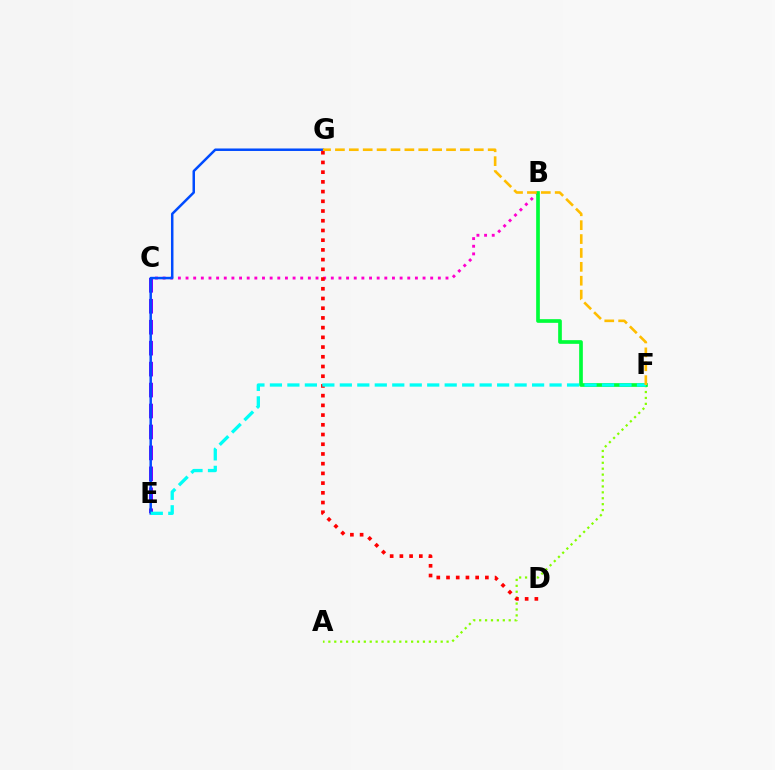{('C', 'E'): [{'color': '#7200ff', 'line_style': 'dashed', 'thickness': 2.85}], ('B', 'C'): [{'color': '#ff00cf', 'line_style': 'dotted', 'thickness': 2.08}], ('A', 'F'): [{'color': '#84ff00', 'line_style': 'dotted', 'thickness': 1.61}], ('E', 'G'): [{'color': '#004bff', 'line_style': 'solid', 'thickness': 1.79}], ('D', 'G'): [{'color': '#ff0000', 'line_style': 'dotted', 'thickness': 2.64}], ('B', 'F'): [{'color': '#00ff39', 'line_style': 'solid', 'thickness': 2.65}], ('E', 'F'): [{'color': '#00fff6', 'line_style': 'dashed', 'thickness': 2.37}], ('F', 'G'): [{'color': '#ffbd00', 'line_style': 'dashed', 'thickness': 1.89}]}